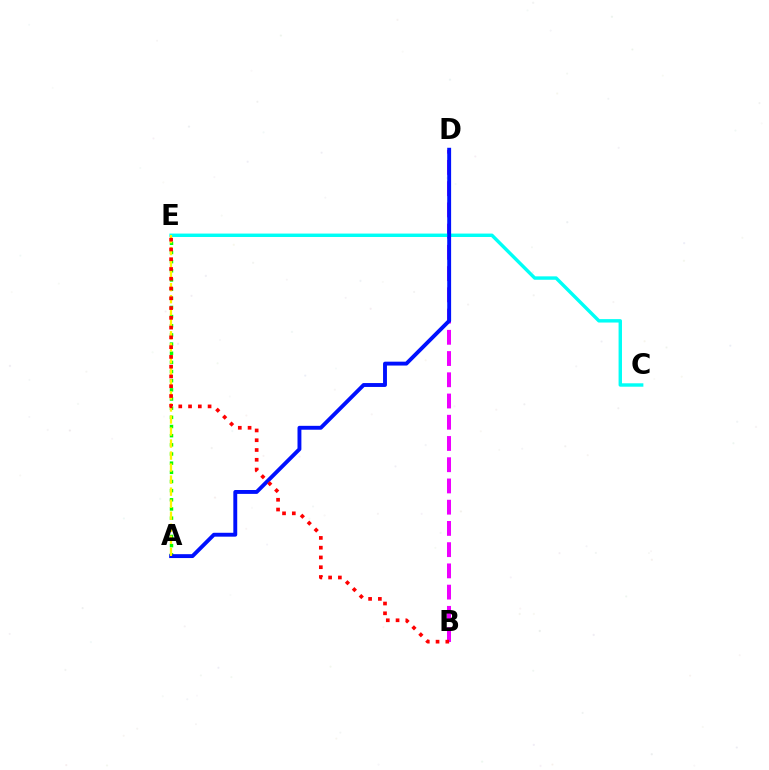{('B', 'D'): [{'color': '#ee00ff', 'line_style': 'dashed', 'thickness': 2.88}], ('A', 'E'): [{'color': '#08ff00', 'line_style': 'dotted', 'thickness': 2.49}, {'color': '#fcf500', 'line_style': 'dashed', 'thickness': 1.63}], ('C', 'E'): [{'color': '#00fff6', 'line_style': 'solid', 'thickness': 2.46}], ('A', 'D'): [{'color': '#0010ff', 'line_style': 'solid', 'thickness': 2.8}], ('B', 'E'): [{'color': '#ff0000', 'line_style': 'dotted', 'thickness': 2.65}]}